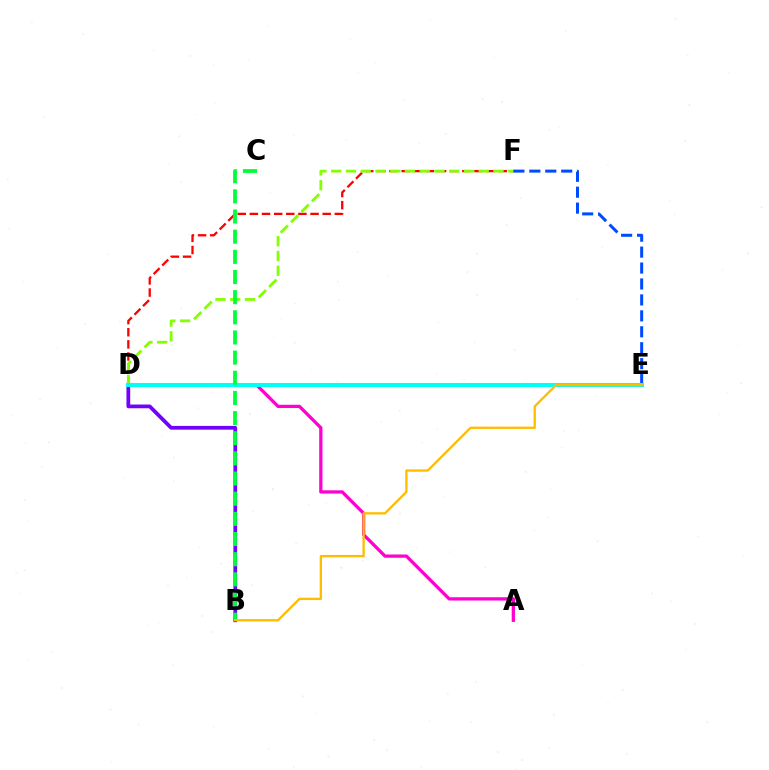{('B', 'D'): [{'color': '#7200ff', 'line_style': 'solid', 'thickness': 2.7}], ('D', 'F'): [{'color': '#ff0000', 'line_style': 'dashed', 'thickness': 1.65}, {'color': '#84ff00', 'line_style': 'dashed', 'thickness': 2.0}], ('E', 'F'): [{'color': '#004bff', 'line_style': 'dashed', 'thickness': 2.16}], ('A', 'D'): [{'color': '#ff00cf', 'line_style': 'solid', 'thickness': 2.35}], ('D', 'E'): [{'color': '#00fff6', 'line_style': 'solid', 'thickness': 2.95}], ('B', 'C'): [{'color': '#00ff39', 'line_style': 'dashed', 'thickness': 2.74}], ('B', 'E'): [{'color': '#ffbd00', 'line_style': 'solid', 'thickness': 1.67}]}